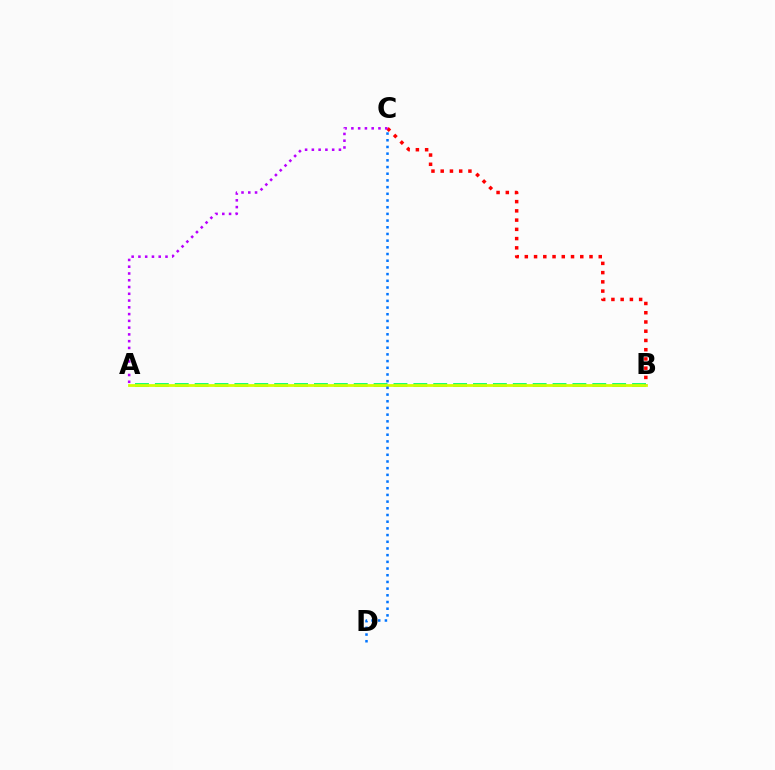{('A', 'B'): [{'color': '#00ff5c', 'line_style': 'dashed', 'thickness': 2.7}, {'color': '#d1ff00', 'line_style': 'solid', 'thickness': 2.0}], ('B', 'C'): [{'color': '#ff0000', 'line_style': 'dotted', 'thickness': 2.51}], ('C', 'D'): [{'color': '#0074ff', 'line_style': 'dotted', 'thickness': 1.82}], ('A', 'C'): [{'color': '#b900ff', 'line_style': 'dotted', 'thickness': 1.84}]}